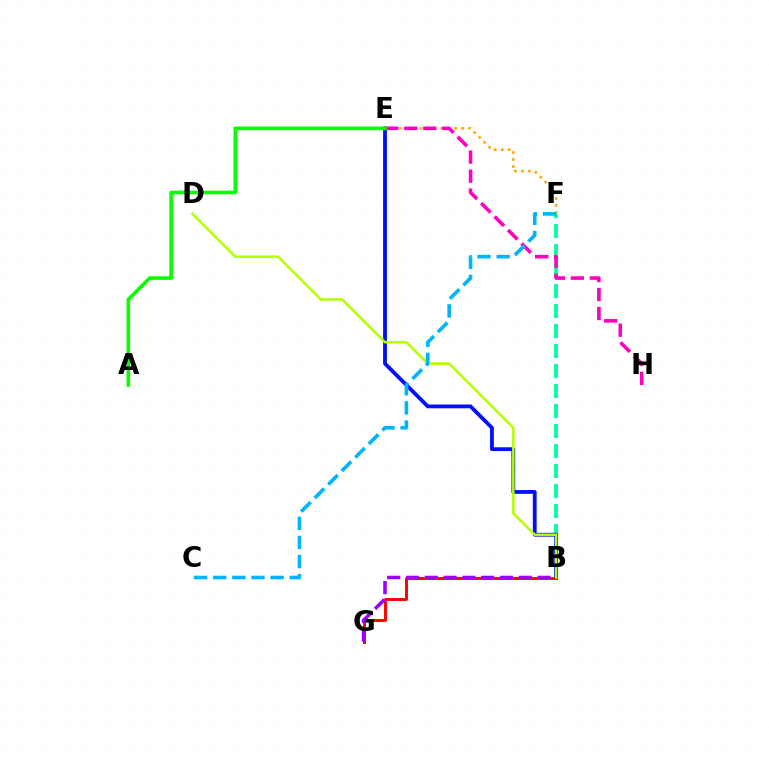{('B', 'F'): [{'color': '#00ff9d', 'line_style': 'dashed', 'thickness': 2.72}], ('E', 'F'): [{'color': '#ffa500', 'line_style': 'dotted', 'thickness': 1.88}], ('B', 'E'): [{'color': '#0010ff', 'line_style': 'solid', 'thickness': 2.74}], ('B', 'G'): [{'color': '#ff0000', 'line_style': 'solid', 'thickness': 2.1}, {'color': '#9b00ff', 'line_style': 'dashed', 'thickness': 2.55}], ('B', 'D'): [{'color': '#b3ff00', 'line_style': 'solid', 'thickness': 1.81}], ('E', 'H'): [{'color': '#ff00bd', 'line_style': 'dashed', 'thickness': 2.58}], ('A', 'E'): [{'color': '#08ff00', 'line_style': 'solid', 'thickness': 2.58}], ('C', 'F'): [{'color': '#00b5ff', 'line_style': 'dashed', 'thickness': 2.6}]}